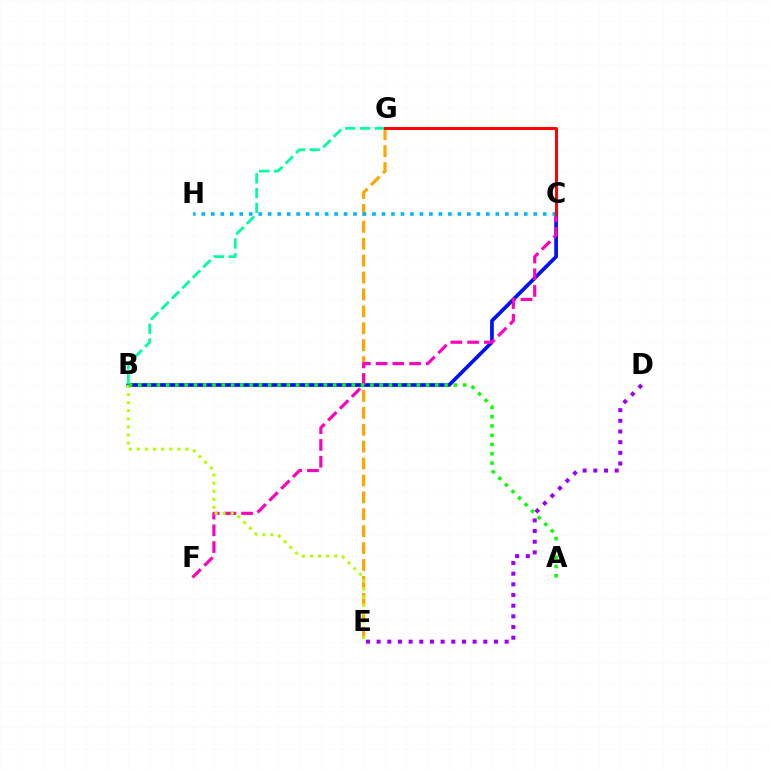{('B', 'C'): [{'color': '#0010ff', 'line_style': 'solid', 'thickness': 2.65}], ('E', 'G'): [{'color': '#ffa500', 'line_style': 'dashed', 'thickness': 2.3}], ('B', 'G'): [{'color': '#00ff9d', 'line_style': 'dashed', 'thickness': 2.01}], ('C', 'F'): [{'color': '#ff00bd', 'line_style': 'dashed', 'thickness': 2.27}], ('D', 'E'): [{'color': '#9b00ff', 'line_style': 'dotted', 'thickness': 2.9}], ('C', 'H'): [{'color': '#00b5ff', 'line_style': 'dotted', 'thickness': 2.58}], ('B', 'E'): [{'color': '#b3ff00', 'line_style': 'dotted', 'thickness': 2.2}], ('C', 'G'): [{'color': '#ff0000', 'line_style': 'solid', 'thickness': 2.13}], ('A', 'B'): [{'color': '#08ff00', 'line_style': 'dotted', 'thickness': 2.52}]}